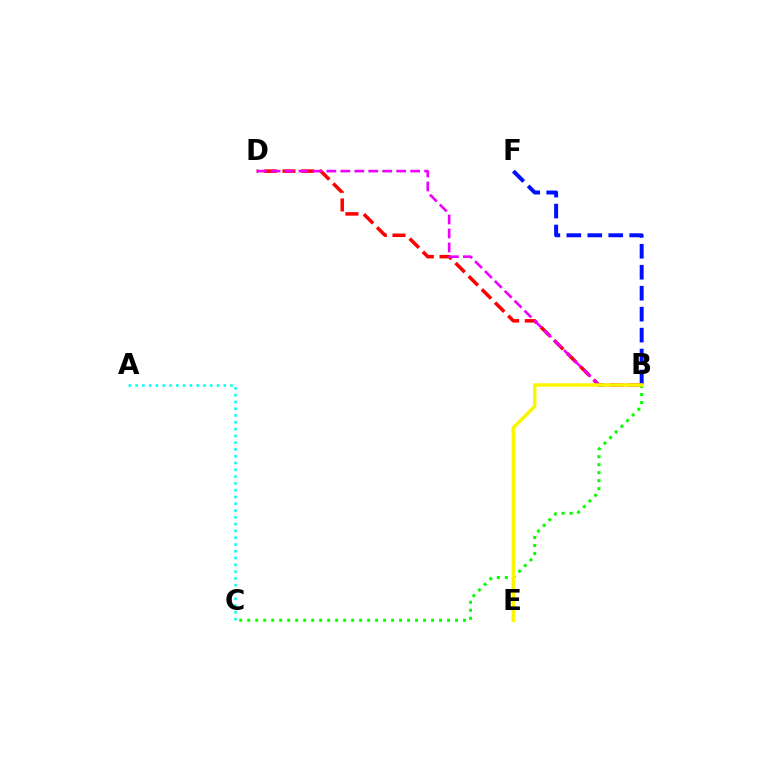{('B', 'D'): [{'color': '#ff0000', 'line_style': 'dashed', 'thickness': 2.53}, {'color': '#ee00ff', 'line_style': 'dashed', 'thickness': 1.9}], ('B', 'F'): [{'color': '#0010ff', 'line_style': 'dashed', 'thickness': 2.85}], ('B', 'C'): [{'color': '#08ff00', 'line_style': 'dotted', 'thickness': 2.17}], ('B', 'E'): [{'color': '#fcf500', 'line_style': 'solid', 'thickness': 2.52}], ('A', 'C'): [{'color': '#00fff6', 'line_style': 'dotted', 'thickness': 1.84}]}